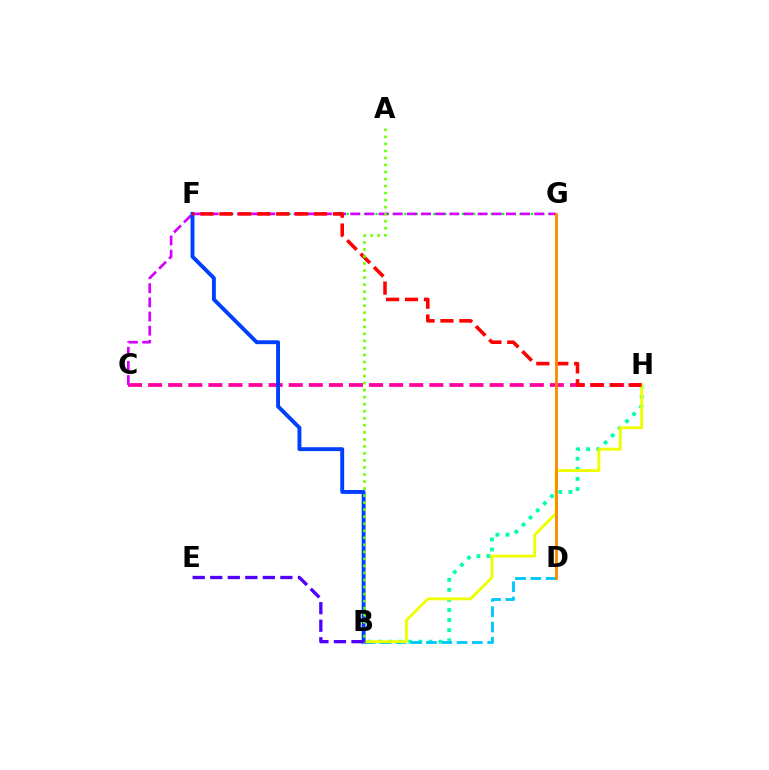{('C', 'H'): [{'color': '#ff00a0', 'line_style': 'dashed', 'thickness': 2.73}], ('F', 'G'): [{'color': '#00ff27', 'line_style': 'dotted', 'thickness': 1.56}], ('C', 'G'): [{'color': '#d600ff', 'line_style': 'dashed', 'thickness': 1.92}], ('B', 'H'): [{'color': '#00ffaf', 'line_style': 'dotted', 'thickness': 2.74}, {'color': '#eeff00', 'line_style': 'solid', 'thickness': 2.06}], ('B', 'D'): [{'color': '#00c7ff', 'line_style': 'dashed', 'thickness': 2.08}], ('B', 'F'): [{'color': '#003fff', 'line_style': 'solid', 'thickness': 2.8}], ('B', 'E'): [{'color': '#4f00ff', 'line_style': 'dashed', 'thickness': 2.38}], ('F', 'H'): [{'color': '#ff0000', 'line_style': 'dashed', 'thickness': 2.57}], ('A', 'B'): [{'color': '#66ff00', 'line_style': 'dotted', 'thickness': 1.91}], ('D', 'G'): [{'color': '#ff8800', 'line_style': 'solid', 'thickness': 2.03}]}